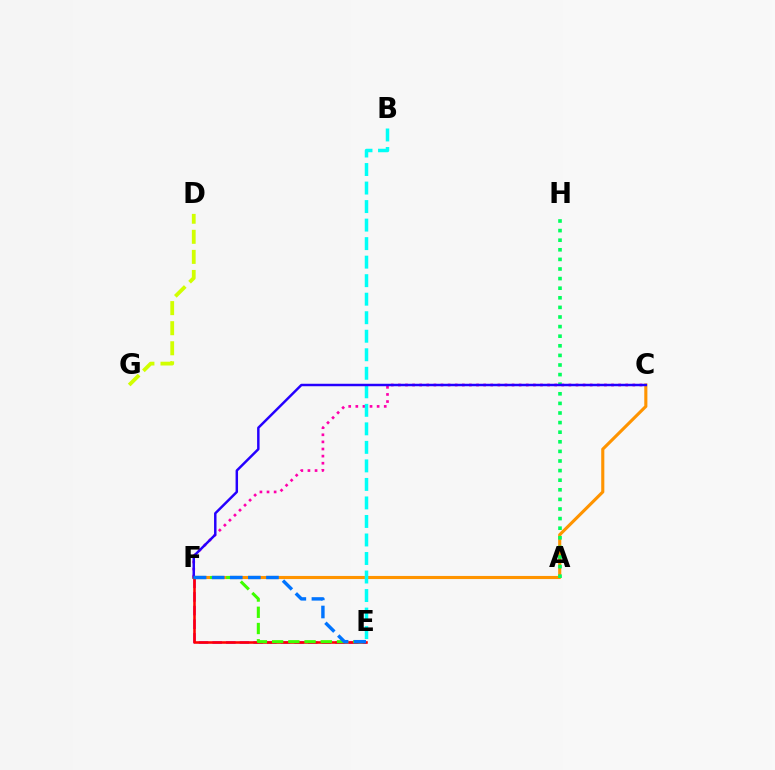{('D', 'G'): [{'color': '#d1ff00', 'line_style': 'dashed', 'thickness': 2.73}], ('E', 'F'): [{'color': '#b900ff', 'line_style': 'dashed', 'thickness': 1.85}, {'color': '#ff0000', 'line_style': 'solid', 'thickness': 1.84}, {'color': '#3dff00', 'line_style': 'dashed', 'thickness': 2.2}, {'color': '#0074ff', 'line_style': 'dashed', 'thickness': 2.46}], ('C', 'F'): [{'color': '#ff9400', 'line_style': 'solid', 'thickness': 2.24}, {'color': '#ff00ac', 'line_style': 'dotted', 'thickness': 1.93}, {'color': '#2500ff', 'line_style': 'solid', 'thickness': 1.77}], ('A', 'H'): [{'color': '#00ff5c', 'line_style': 'dotted', 'thickness': 2.61}], ('B', 'E'): [{'color': '#00fff6', 'line_style': 'dashed', 'thickness': 2.52}]}